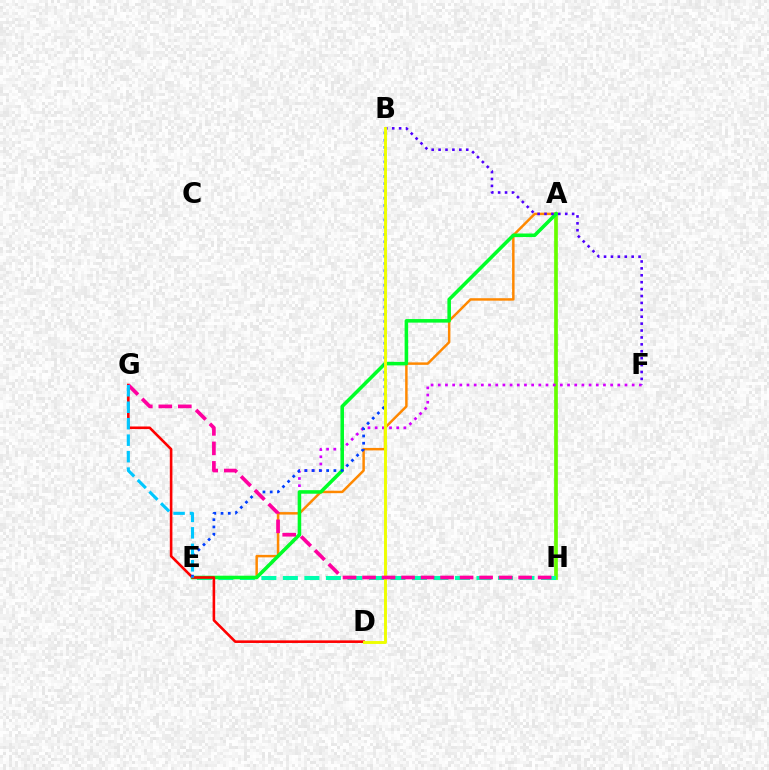{('A', 'H'): [{'color': '#66ff00', 'line_style': 'solid', 'thickness': 2.67}], ('E', 'F'): [{'color': '#d600ff', 'line_style': 'dotted', 'thickness': 1.95}], ('E', 'H'): [{'color': '#00ffaf', 'line_style': 'dashed', 'thickness': 2.92}], ('A', 'E'): [{'color': '#ff8800', 'line_style': 'solid', 'thickness': 1.78}, {'color': '#00ff27', 'line_style': 'solid', 'thickness': 2.56}], ('B', 'F'): [{'color': '#4f00ff', 'line_style': 'dotted', 'thickness': 1.88}], ('D', 'G'): [{'color': '#ff0000', 'line_style': 'solid', 'thickness': 1.87}], ('B', 'E'): [{'color': '#003fff', 'line_style': 'dotted', 'thickness': 1.97}], ('B', 'D'): [{'color': '#eeff00', 'line_style': 'solid', 'thickness': 2.09}], ('G', 'H'): [{'color': '#ff00a0', 'line_style': 'dashed', 'thickness': 2.65}], ('E', 'G'): [{'color': '#00c7ff', 'line_style': 'dashed', 'thickness': 2.24}]}